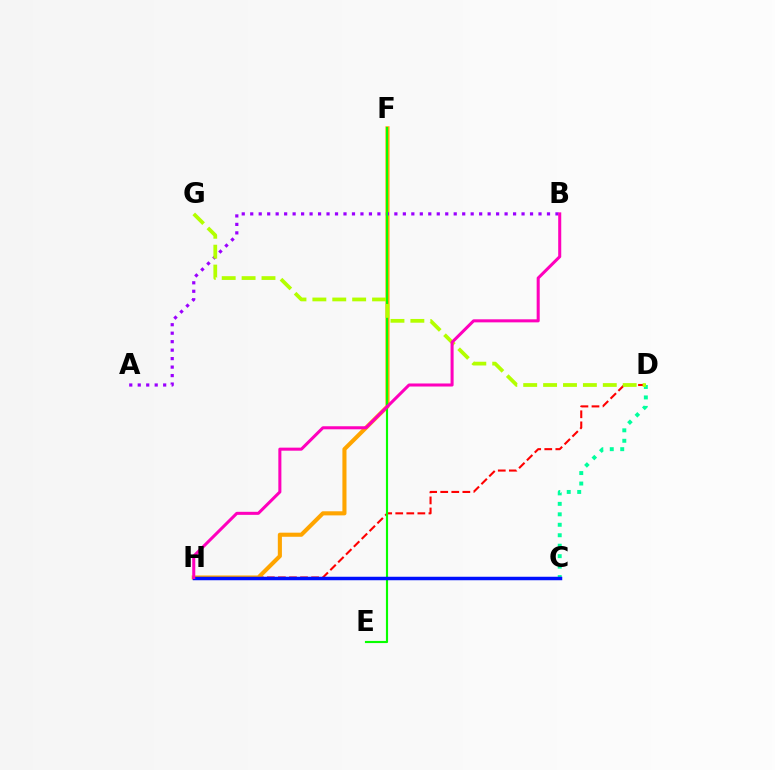{('D', 'H'): [{'color': '#ff0000', 'line_style': 'dashed', 'thickness': 1.5}], ('C', 'H'): [{'color': '#00b5ff', 'line_style': 'dotted', 'thickness': 1.93}, {'color': '#0010ff', 'line_style': 'solid', 'thickness': 2.51}], ('F', 'H'): [{'color': '#ffa500', 'line_style': 'solid', 'thickness': 2.95}], ('A', 'B'): [{'color': '#9b00ff', 'line_style': 'dotted', 'thickness': 2.3}], ('E', 'F'): [{'color': '#08ff00', 'line_style': 'solid', 'thickness': 1.55}], ('C', 'D'): [{'color': '#00ff9d', 'line_style': 'dotted', 'thickness': 2.84}], ('D', 'G'): [{'color': '#b3ff00', 'line_style': 'dashed', 'thickness': 2.7}], ('B', 'H'): [{'color': '#ff00bd', 'line_style': 'solid', 'thickness': 2.19}]}